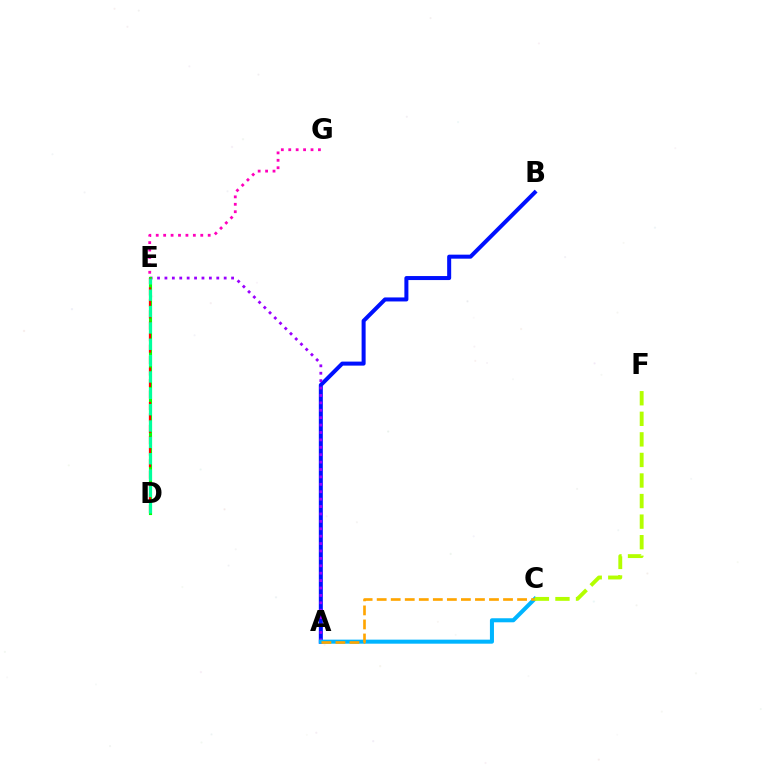{('A', 'B'): [{'color': '#0010ff', 'line_style': 'solid', 'thickness': 2.89}], ('E', 'G'): [{'color': '#ff00bd', 'line_style': 'dotted', 'thickness': 2.02}], ('A', 'E'): [{'color': '#9b00ff', 'line_style': 'dotted', 'thickness': 2.01}], ('D', 'E'): [{'color': '#08ff00', 'line_style': 'solid', 'thickness': 2.25}, {'color': '#ff0000', 'line_style': 'dashed', 'thickness': 1.56}, {'color': '#00ff9d', 'line_style': 'dashed', 'thickness': 2.22}], ('A', 'C'): [{'color': '#00b5ff', 'line_style': 'solid', 'thickness': 2.91}, {'color': '#ffa500', 'line_style': 'dashed', 'thickness': 1.91}], ('C', 'F'): [{'color': '#b3ff00', 'line_style': 'dashed', 'thickness': 2.79}]}